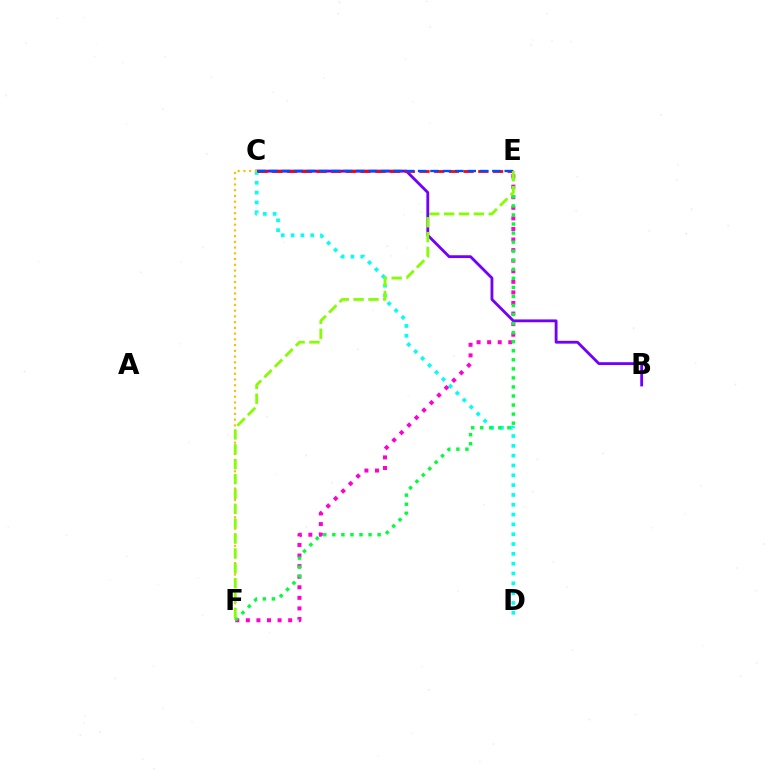{('B', 'C'): [{'color': '#7200ff', 'line_style': 'solid', 'thickness': 2.04}], ('E', 'F'): [{'color': '#ff00cf', 'line_style': 'dotted', 'thickness': 2.87}, {'color': '#00ff39', 'line_style': 'dotted', 'thickness': 2.46}, {'color': '#84ff00', 'line_style': 'dashed', 'thickness': 2.02}], ('C', 'D'): [{'color': '#00fff6', 'line_style': 'dotted', 'thickness': 2.67}], ('C', 'E'): [{'color': '#ff0000', 'line_style': 'dashed', 'thickness': 2.0}, {'color': '#004bff', 'line_style': 'dashed', 'thickness': 1.68}], ('C', 'F'): [{'color': '#ffbd00', 'line_style': 'dotted', 'thickness': 1.56}]}